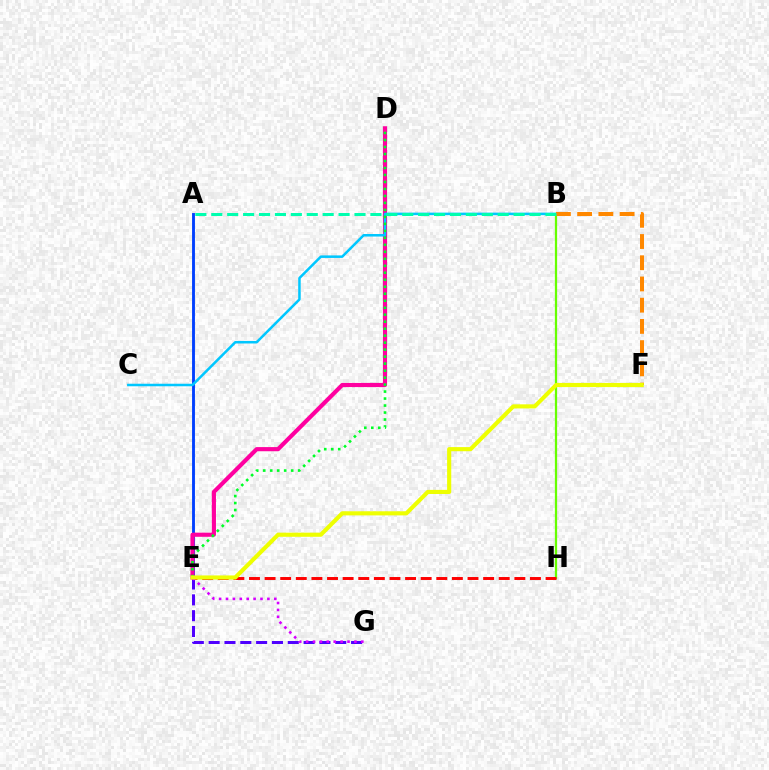{('B', 'H'): [{'color': '#66ff00', 'line_style': 'solid', 'thickness': 1.62}], ('A', 'E'): [{'color': '#003fff', 'line_style': 'solid', 'thickness': 2.07}], ('E', 'G'): [{'color': '#4f00ff', 'line_style': 'dashed', 'thickness': 2.15}, {'color': '#d600ff', 'line_style': 'dotted', 'thickness': 1.87}], ('D', 'E'): [{'color': '#ff00a0', 'line_style': 'solid', 'thickness': 2.99}, {'color': '#00ff27', 'line_style': 'dotted', 'thickness': 1.9}], ('B', 'C'): [{'color': '#00c7ff', 'line_style': 'solid', 'thickness': 1.82}], ('E', 'H'): [{'color': '#ff0000', 'line_style': 'dashed', 'thickness': 2.12}], ('B', 'F'): [{'color': '#ff8800', 'line_style': 'dashed', 'thickness': 2.88}], ('A', 'B'): [{'color': '#00ffaf', 'line_style': 'dashed', 'thickness': 2.16}], ('E', 'F'): [{'color': '#eeff00', 'line_style': 'solid', 'thickness': 2.97}]}